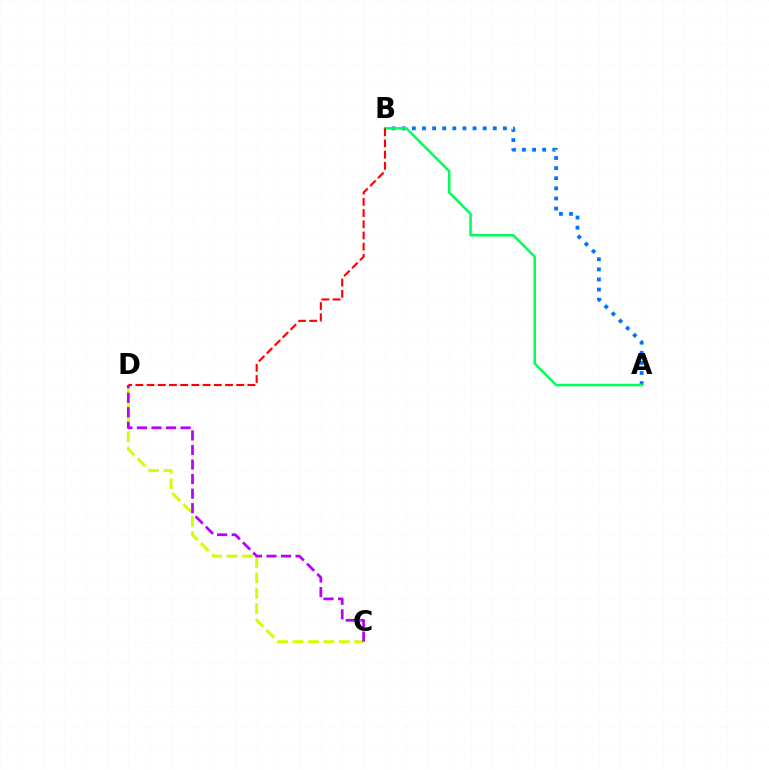{('A', 'B'): [{'color': '#0074ff', 'line_style': 'dotted', 'thickness': 2.75}, {'color': '#00ff5c', 'line_style': 'solid', 'thickness': 1.82}], ('C', 'D'): [{'color': '#d1ff00', 'line_style': 'dashed', 'thickness': 2.1}, {'color': '#b900ff', 'line_style': 'dashed', 'thickness': 1.98}], ('B', 'D'): [{'color': '#ff0000', 'line_style': 'dashed', 'thickness': 1.52}]}